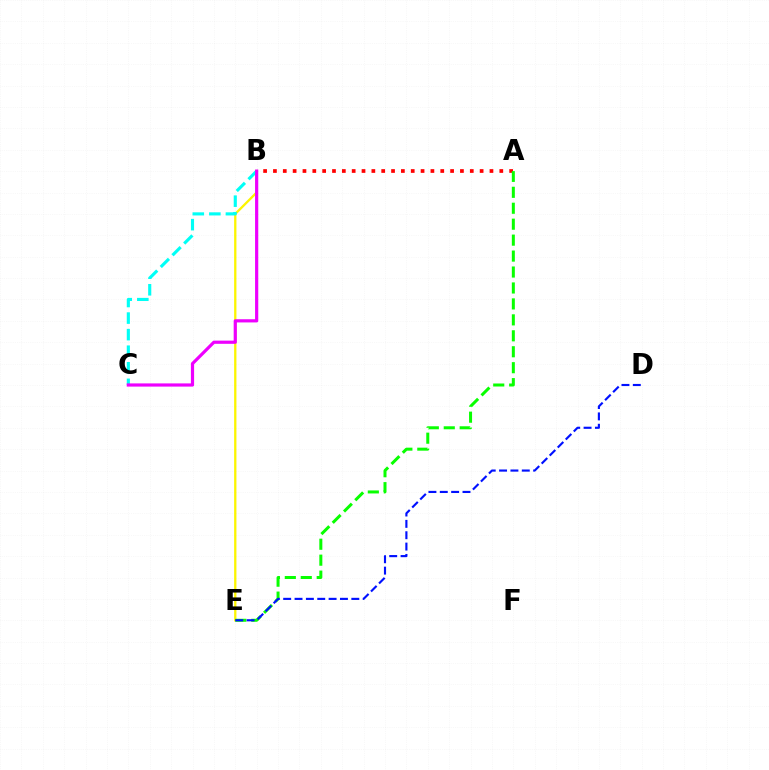{('B', 'E'): [{'color': '#fcf500', 'line_style': 'solid', 'thickness': 1.65}], ('B', 'C'): [{'color': '#00fff6', 'line_style': 'dashed', 'thickness': 2.25}, {'color': '#ee00ff', 'line_style': 'solid', 'thickness': 2.3}], ('A', 'B'): [{'color': '#ff0000', 'line_style': 'dotted', 'thickness': 2.67}], ('A', 'E'): [{'color': '#08ff00', 'line_style': 'dashed', 'thickness': 2.17}], ('D', 'E'): [{'color': '#0010ff', 'line_style': 'dashed', 'thickness': 1.54}]}